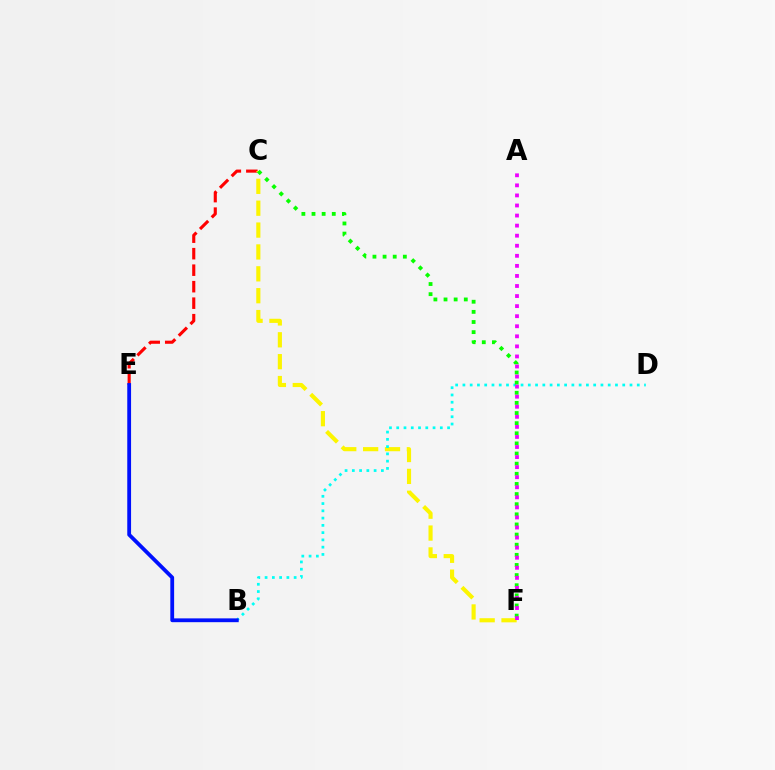{('C', 'E'): [{'color': '#ff0000', 'line_style': 'dashed', 'thickness': 2.24}], ('C', 'F'): [{'color': '#fcf500', 'line_style': 'dashed', 'thickness': 2.97}, {'color': '#08ff00', 'line_style': 'dotted', 'thickness': 2.75}], ('B', 'D'): [{'color': '#00fff6', 'line_style': 'dotted', 'thickness': 1.97}], ('B', 'E'): [{'color': '#0010ff', 'line_style': 'solid', 'thickness': 2.74}], ('A', 'F'): [{'color': '#ee00ff', 'line_style': 'dotted', 'thickness': 2.73}]}